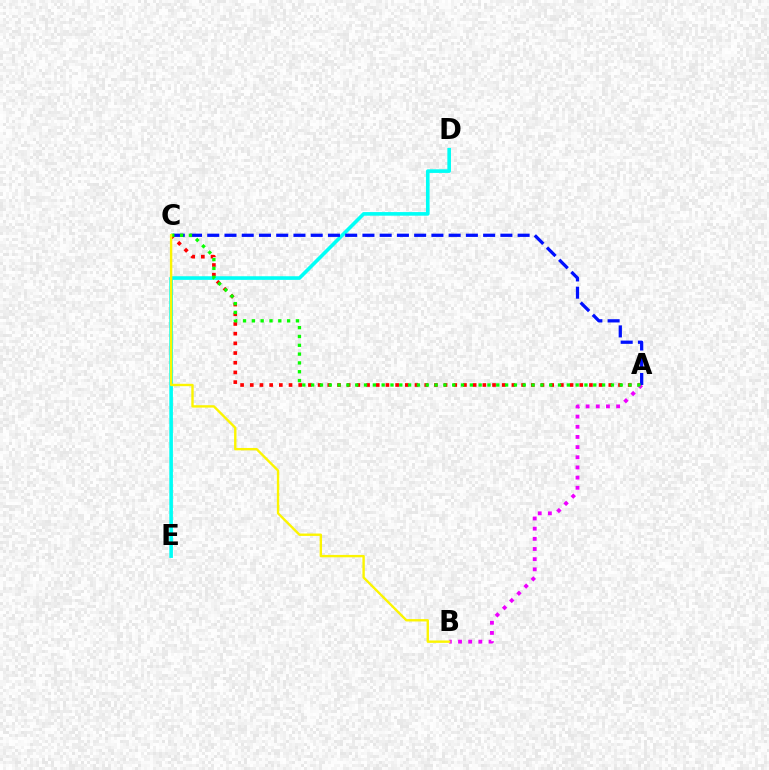{('A', 'C'): [{'color': '#ff0000', 'line_style': 'dotted', 'thickness': 2.63}, {'color': '#0010ff', 'line_style': 'dashed', 'thickness': 2.34}, {'color': '#08ff00', 'line_style': 'dotted', 'thickness': 2.4}], ('D', 'E'): [{'color': '#00fff6', 'line_style': 'solid', 'thickness': 2.6}], ('A', 'B'): [{'color': '#ee00ff', 'line_style': 'dotted', 'thickness': 2.76}], ('B', 'C'): [{'color': '#fcf500', 'line_style': 'solid', 'thickness': 1.71}]}